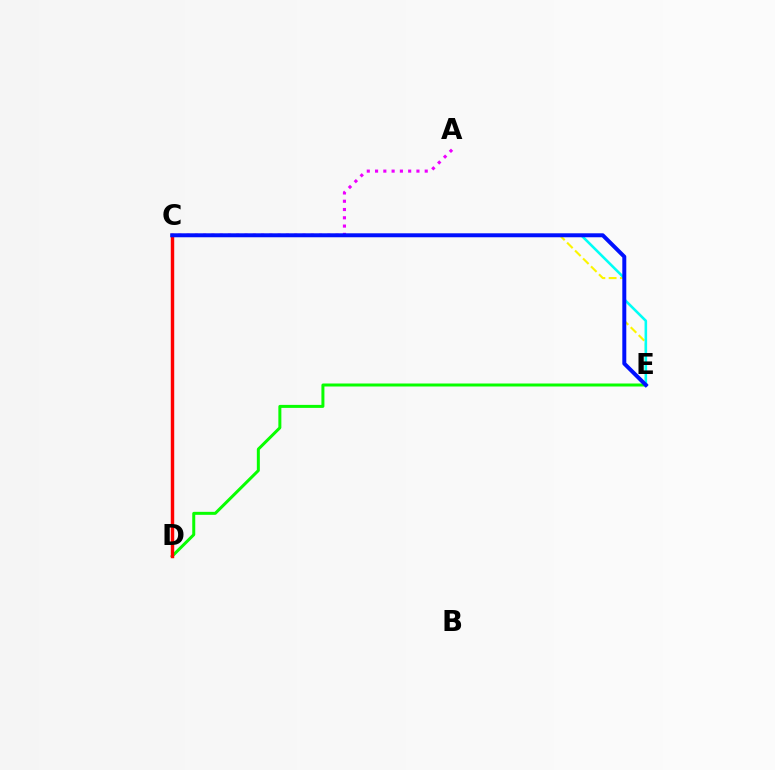{('C', 'E'): [{'color': '#fcf500', 'line_style': 'dashed', 'thickness': 1.53}, {'color': '#00fff6', 'line_style': 'solid', 'thickness': 1.85}, {'color': '#0010ff', 'line_style': 'solid', 'thickness': 2.86}], ('D', 'E'): [{'color': '#08ff00', 'line_style': 'solid', 'thickness': 2.16}], ('A', 'C'): [{'color': '#ee00ff', 'line_style': 'dotted', 'thickness': 2.25}], ('C', 'D'): [{'color': '#ff0000', 'line_style': 'solid', 'thickness': 2.47}]}